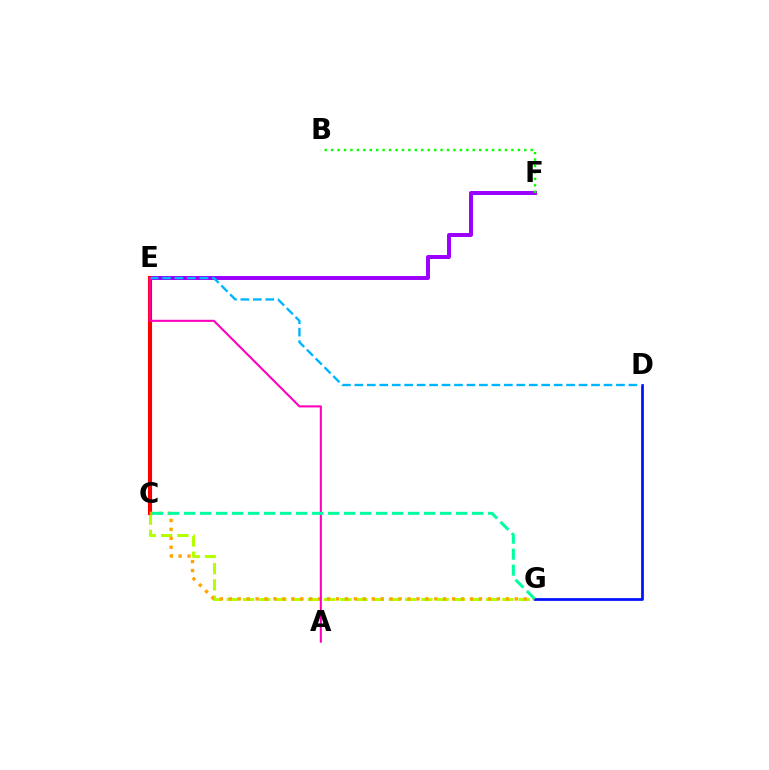{('E', 'F'): [{'color': '#9b00ff', 'line_style': 'solid', 'thickness': 2.85}], ('C', 'G'): [{'color': '#b3ff00', 'line_style': 'dashed', 'thickness': 2.2}, {'color': '#ffa500', 'line_style': 'dotted', 'thickness': 2.43}, {'color': '#00ff9d', 'line_style': 'dashed', 'thickness': 2.17}], ('C', 'E'): [{'color': '#ff0000', 'line_style': 'solid', 'thickness': 2.95}], ('B', 'F'): [{'color': '#08ff00', 'line_style': 'dotted', 'thickness': 1.75}], ('D', 'G'): [{'color': '#0010ff', 'line_style': 'solid', 'thickness': 1.96}], ('D', 'E'): [{'color': '#00b5ff', 'line_style': 'dashed', 'thickness': 1.69}], ('A', 'E'): [{'color': '#ff00bd', 'line_style': 'solid', 'thickness': 1.5}]}